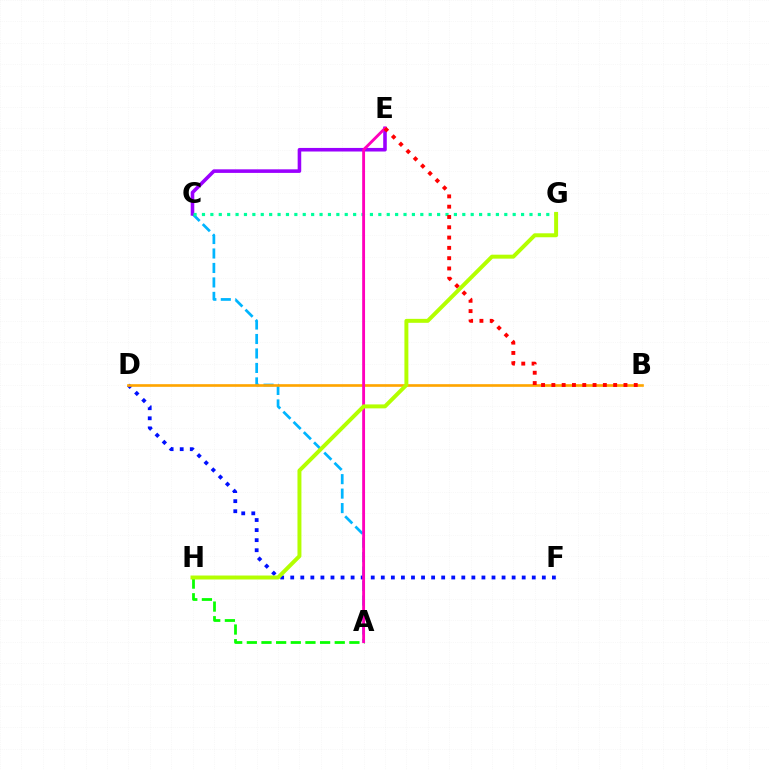{('A', 'H'): [{'color': '#08ff00', 'line_style': 'dashed', 'thickness': 1.99}], ('D', 'F'): [{'color': '#0010ff', 'line_style': 'dotted', 'thickness': 2.73}], ('A', 'C'): [{'color': '#00b5ff', 'line_style': 'dashed', 'thickness': 1.97}], ('C', 'E'): [{'color': '#9b00ff', 'line_style': 'solid', 'thickness': 2.57}], ('C', 'G'): [{'color': '#00ff9d', 'line_style': 'dotted', 'thickness': 2.28}], ('B', 'D'): [{'color': '#ffa500', 'line_style': 'solid', 'thickness': 1.91}], ('A', 'E'): [{'color': '#ff00bd', 'line_style': 'solid', 'thickness': 2.06}], ('G', 'H'): [{'color': '#b3ff00', 'line_style': 'solid', 'thickness': 2.85}], ('B', 'E'): [{'color': '#ff0000', 'line_style': 'dotted', 'thickness': 2.8}]}